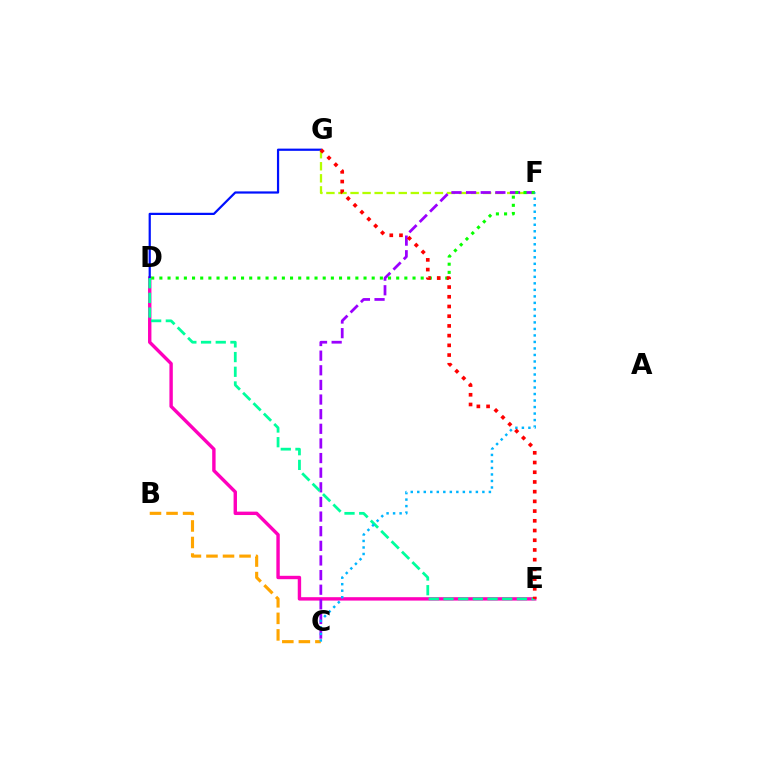{('D', 'E'): [{'color': '#ff00bd', 'line_style': 'solid', 'thickness': 2.45}, {'color': '#00ff9d', 'line_style': 'dashed', 'thickness': 2.0}], ('D', 'G'): [{'color': '#0010ff', 'line_style': 'solid', 'thickness': 1.6}], ('B', 'C'): [{'color': '#ffa500', 'line_style': 'dashed', 'thickness': 2.25}], ('F', 'G'): [{'color': '#b3ff00', 'line_style': 'dashed', 'thickness': 1.64}], ('C', 'F'): [{'color': '#9b00ff', 'line_style': 'dashed', 'thickness': 1.99}, {'color': '#00b5ff', 'line_style': 'dotted', 'thickness': 1.77}], ('D', 'F'): [{'color': '#08ff00', 'line_style': 'dotted', 'thickness': 2.22}], ('E', 'G'): [{'color': '#ff0000', 'line_style': 'dotted', 'thickness': 2.64}]}